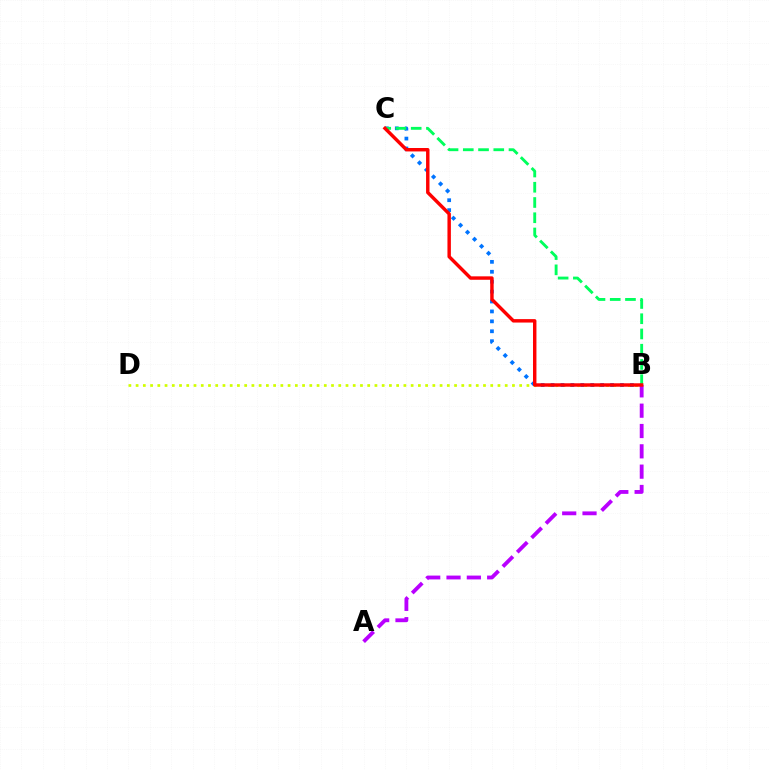{('B', 'D'): [{'color': '#d1ff00', 'line_style': 'dotted', 'thickness': 1.97}], ('B', 'C'): [{'color': '#0074ff', 'line_style': 'dotted', 'thickness': 2.7}, {'color': '#00ff5c', 'line_style': 'dashed', 'thickness': 2.07}, {'color': '#ff0000', 'line_style': 'solid', 'thickness': 2.47}], ('A', 'B'): [{'color': '#b900ff', 'line_style': 'dashed', 'thickness': 2.76}]}